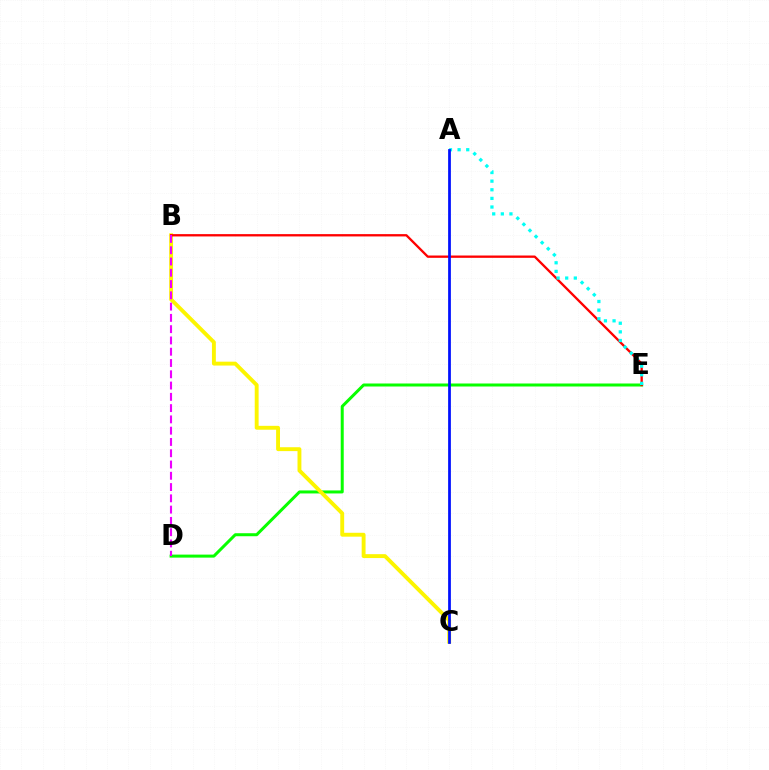{('D', 'E'): [{'color': '#08ff00', 'line_style': 'solid', 'thickness': 2.17}], ('B', 'C'): [{'color': '#fcf500', 'line_style': 'solid', 'thickness': 2.8}], ('B', 'E'): [{'color': '#ff0000', 'line_style': 'solid', 'thickness': 1.67}], ('B', 'D'): [{'color': '#ee00ff', 'line_style': 'dashed', 'thickness': 1.53}], ('A', 'E'): [{'color': '#00fff6', 'line_style': 'dotted', 'thickness': 2.34}], ('A', 'C'): [{'color': '#0010ff', 'line_style': 'solid', 'thickness': 1.98}]}